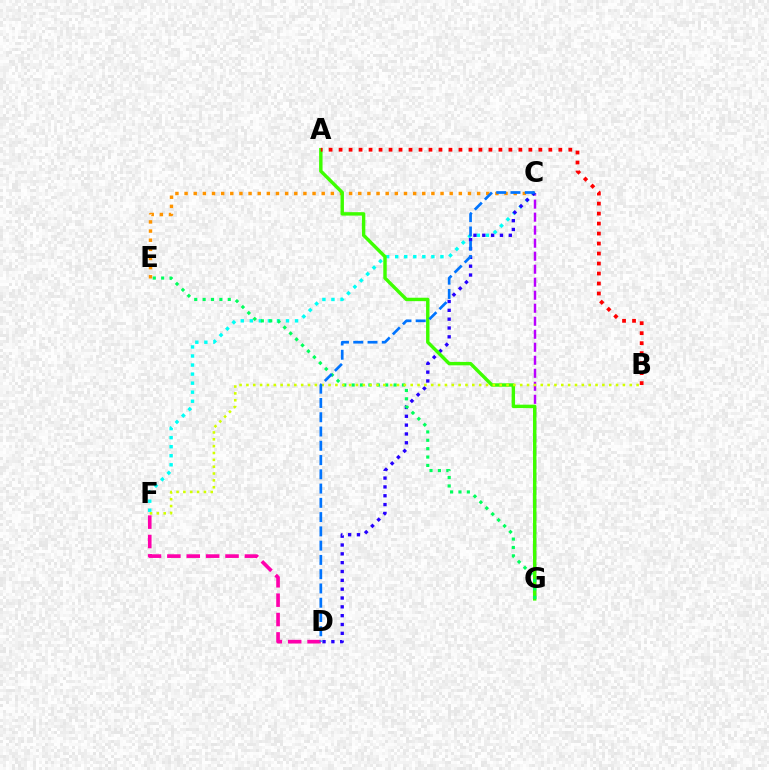{('C', 'G'): [{'color': '#b900ff', 'line_style': 'dashed', 'thickness': 1.77}], ('C', 'E'): [{'color': '#ff9400', 'line_style': 'dotted', 'thickness': 2.48}], ('C', 'F'): [{'color': '#00fff6', 'line_style': 'dotted', 'thickness': 2.46}], ('C', 'D'): [{'color': '#2500ff', 'line_style': 'dotted', 'thickness': 2.4}, {'color': '#0074ff', 'line_style': 'dashed', 'thickness': 1.94}], ('A', 'G'): [{'color': '#3dff00', 'line_style': 'solid', 'thickness': 2.47}], ('E', 'G'): [{'color': '#00ff5c', 'line_style': 'dotted', 'thickness': 2.28}], ('D', 'F'): [{'color': '#ff00ac', 'line_style': 'dashed', 'thickness': 2.63}], ('B', 'F'): [{'color': '#d1ff00', 'line_style': 'dotted', 'thickness': 1.86}], ('A', 'B'): [{'color': '#ff0000', 'line_style': 'dotted', 'thickness': 2.71}]}